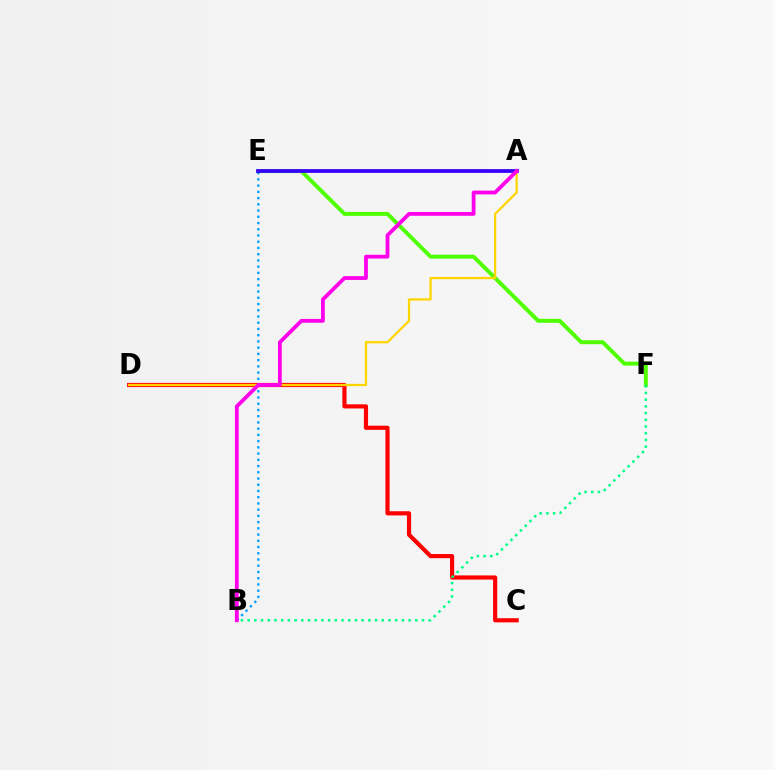{('C', 'D'): [{'color': '#ff0000', 'line_style': 'solid', 'thickness': 3.0}], ('E', 'F'): [{'color': '#4fff00', 'line_style': 'solid', 'thickness': 2.83}], ('B', 'F'): [{'color': '#00ff86', 'line_style': 'dotted', 'thickness': 1.82}], ('B', 'E'): [{'color': '#009eff', 'line_style': 'dotted', 'thickness': 1.69}], ('A', 'D'): [{'color': '#ffd500', 'line_style': 'solid', 'thickness': 1.63}], ('A', 'E'): [{'color': '#3700ff', 'line_style': 'solid', 'thickness': 2.71}], ('A', 'B'): [{'color': '#ff00ed', 'line_style': 'solid', 'thickness': 2.73}]}